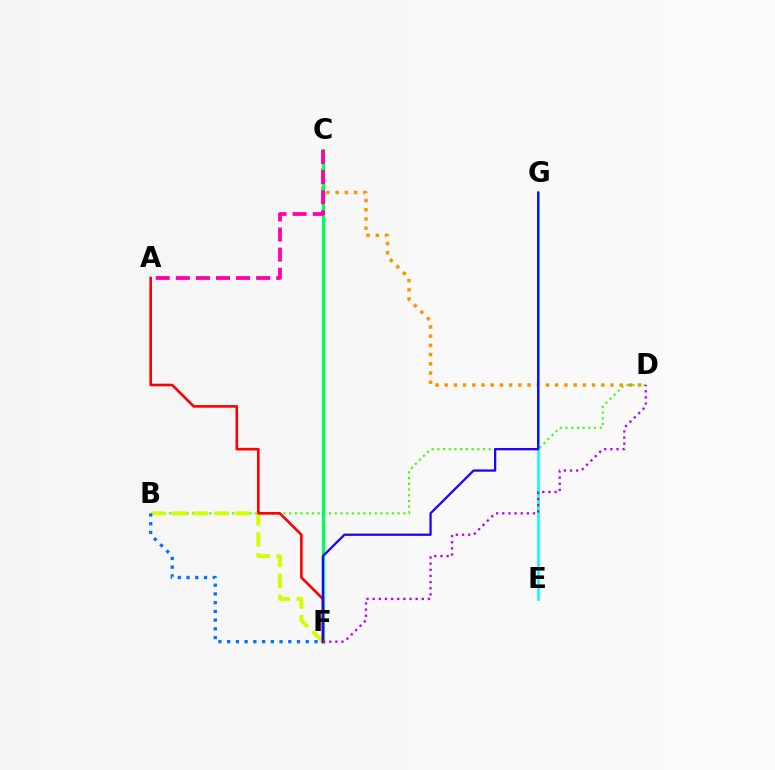{('B', 'D'): [{'color': '#3dff00', 'line_style': 'dotted', 'thickness': 1.55}], ('C', 'D'): [{'color': '#ff9400', 'line_style': 'dotted', 'thickness': 2.5}], ('E', 'G'): [{'color': '#00fff6', 'line_style': 'solid', 'thickness': 1.85}], ('B', 'F'): [{'color': '#d1ff00', 'line_style': 'dashed', 'thickness': 2.85}, {'color': '#0074ff', 'line_style': 'dotted', 'thickness': 2.37}], ('C', 'F'): [{'color': '#00ff5c', 'line_style': 'solid', 'thickness': 2.35}], ('A', 'C'): [{'color': '#ff00ac', 'line_style': 'dashed', 'thickness': 2.73}], ('A', 'F'): [{'color': '#ff0000', 'line_style': 'solid', 'thickness': 1.88}], ('F', 'G'): [{'color': '#2500ff', 'line_style': 'solid', 'thickness': 1.65}], ('D', 'F'): [{'color': '#b900ff', 'line_style': 'dotted', 'thickness': 1.67}]}